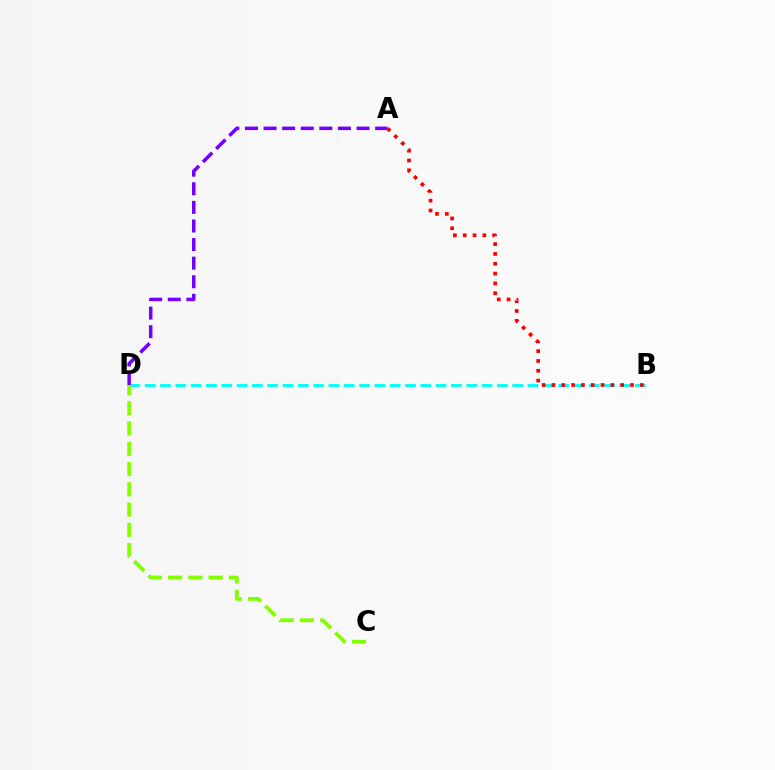{('B', 'D'): [{'color': '#00fff6', 'line_style': 'dashed', 'thickness': 2.08}], ('C', 'D'): [{'color': '#84ff00', 'line_style': 'dashed', 'thickness': 2.75}], ('A', 'B'): [{'color': '#ff0000', 'line_style': 'dotted', 'thickness': 2.67}], ('A', 'D'): [{'color': '#7200ff', 'line_style': 'dashed', 'thickness': 2.53}]}